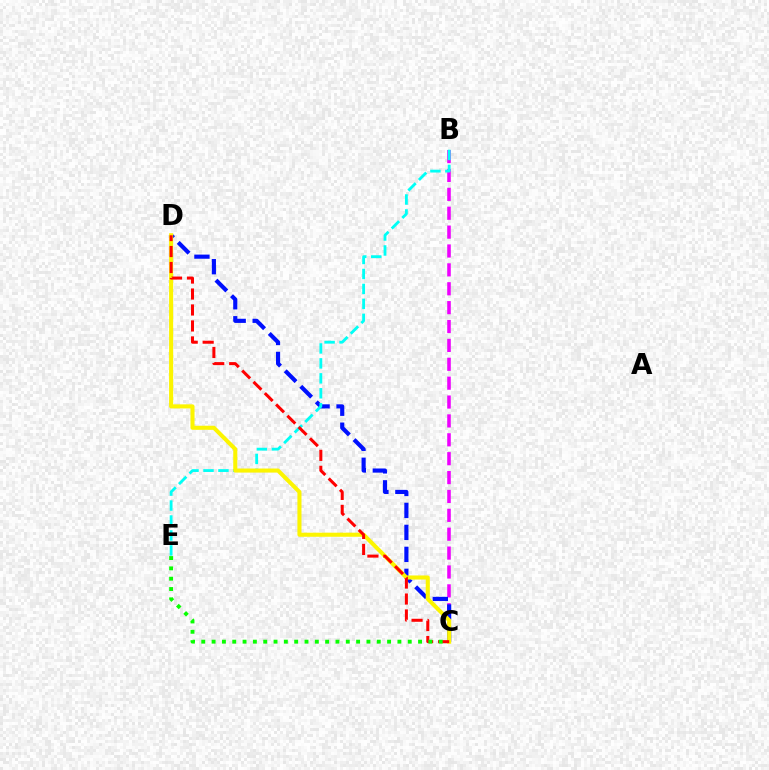{('B', 'C'): [{'color': '#ee00ff', 'line_style': 'dashed', 'thickness': 2.57}], ('C', 'D'): [{'color': '#0010ff', 'line_style': 'dashed', 'thickness': 2.99}, {'color': '#fcf500', 'line_style': 'solid', 'thickness': 2.93}, {'color': '#ff0000', 'line_style': 'dashed', 'thickness': 2.17}], ('B', 'E'): [{'color': '#00fff6', 'line_style': 'dashed', 'thickness': 2.03}], ('C', 'E'): [{'color': '#08ff00', 'line_style': 'dotted', 'thickness': 2.8}]}